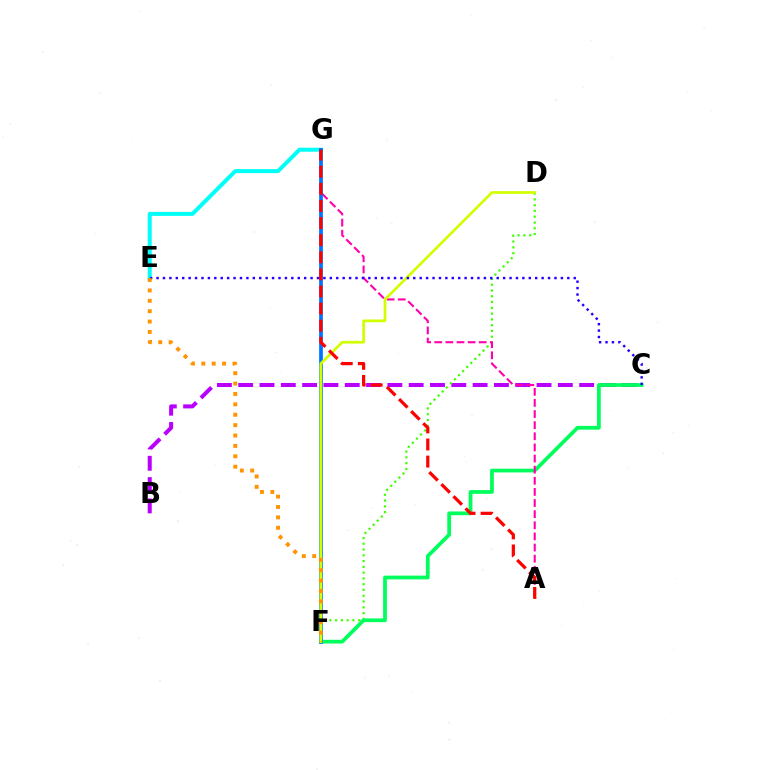{('B', 'C'): [{'color': '#b900ff', 'line_style': 'dashed', 'thickness': 2.9}], ('E', 'G'): [{'color': '#00fff6', 'line_style': 'solid', 'thickness': 2.88}], ('D', 'F'): [{'color': '#3dff00', 'line_style': 'dotted', 'thickness': 1.57}, {'color': '#d1ff00', 'line_style': 'solid', 'thickness': 1.96}], ('C', 'F'): [{'color': '#00ff5c', 'line_style': 'solid', 'thickness': 2.7}], ('A', 'G'): [{'color': '#ff00ac', 'line_style': 'dashed', 'thickness': 1.51}, {'color': '#ff0000', 'line_style': 'dashed', 'thickness': 2.32}], ('F', 'G'): [{'color': '#0074ff', 'line_style': 'solid', 'thickness': 2.68}], ('C', 'E'): [{'color': '#2500ff', 'line_style': 'dotted', 'thickness': 1.74}], ('E', 'F'): [{'color': '#ff9400', 'line_style': 'dotted', 'thickness': 2.82}]}